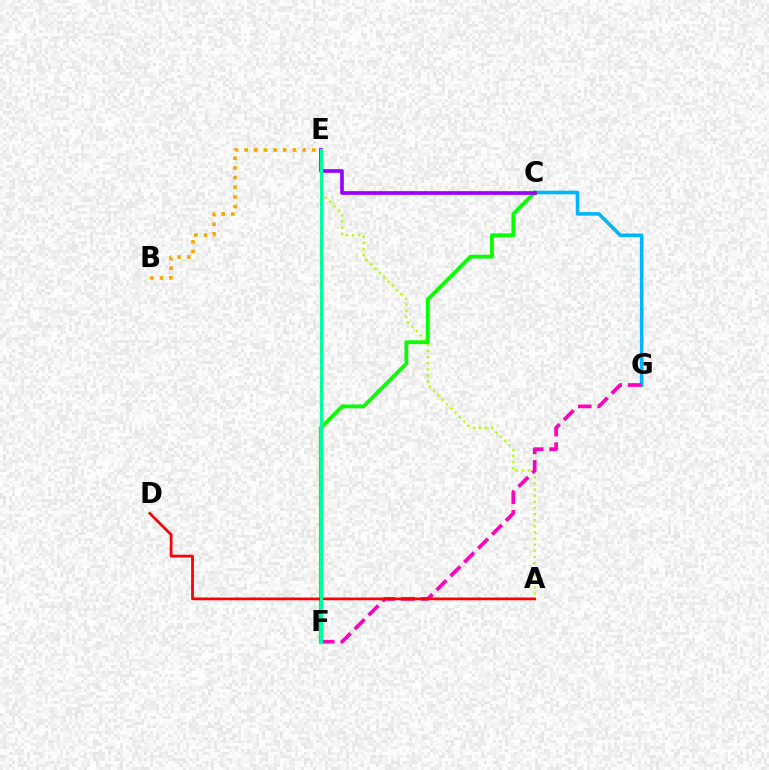{('A', 'E'): [{'color': '#b3ff00', 'line_style': 'dotted', 'thickness': 1.66}], ('C', 'G'): [{'color': '#00b5ff', 'line_style': 'solid', 'thickness': 2.58}], ('B', 'E'): [{'color': '#ffa500', 'line_style': 'dotted', 'thickness': 2.63}], ('E', 'F'): [{'color': '#0010ff', 'line_style': 'dotted', 'thickness': 2.0}, {'color': '#00ff9d', 'line_style': 'solid', 'thickness': 2.24}], ('C', 'F'): [{'color': '#08ff00', 'line_style': 'solid', 'thickness': 2.75}], ('F', 'G'): [{'color': '#ff00bd', 'line_style': 'dashed', 'thickness': 2.66}], ('A', 'D'): [{'color': '#ff0000', 'line_style': 'solid', 'thickness': 1.97}], ('C', 'E'): [{'color': '#9b00ff', 'line_style': 'solid', 'thickness': 2.65}]}